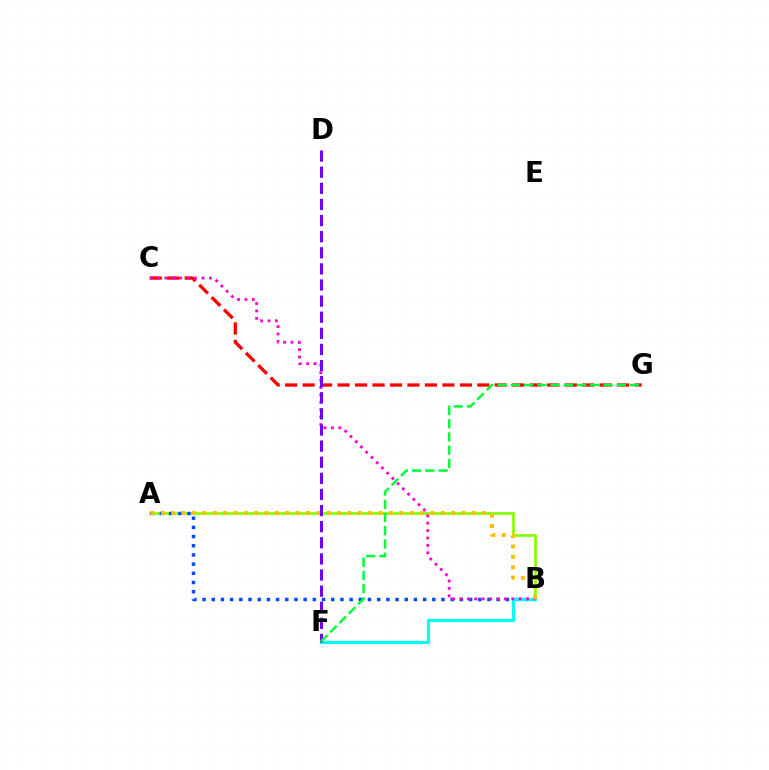{('A', 'B'): [{'color': '#84ff00', 'line_style': 'solid', 'thickness': 1.94}, {'color': '#004bff', 'line_style': 'dotted', 'thickness': 2.5}, {'color': '#ffbd00', 'line_style': 'dotted', 'thickness': 2.82}], ('B', 'F'): [{'color': '#00fff6', 'line_style': 'solid', 'thickness': 2.29}], ('C', 'G'): [{'color': '#ff0000', 'line_style': 'dashed', 'thickness': 2.37}], ('B', 'C'): [{'color': '#ff00cf', 'line_style': 'dotted', 'thickness': 2.01}], ('D', 'F'): [{'color': '#7200ff', 'line_style': 'dashed', 'thickness': 2.19}], ('F', 'G'): [{'color': '#00ff39', 'line_style': 'dashed', 'thickness': 1.8}]}